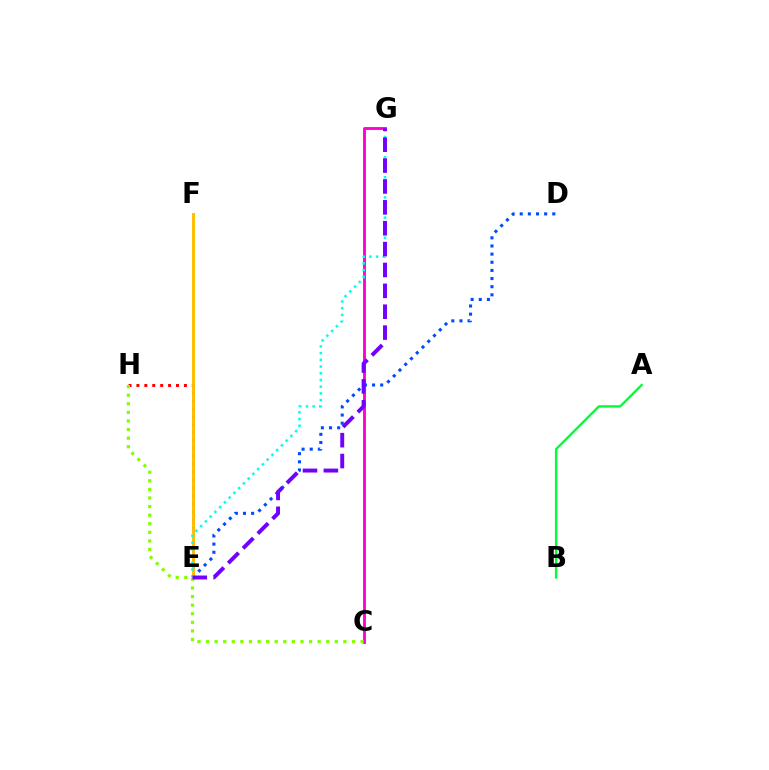{('C', 'G'): [{'color': '#ff00cf', 'line_style': 'solid', 'thickness': 2.06}], ('E', 'H'): [{'color': '#ff0000', 'line_style': 'dotted', 'thickness': 2.15}], ('C', 'H'): [{'color': '#84ff00', 'line_style': 'dotted', 'thickness': 2.33}], ('D', 'E'): [{'color': '#004bff', 'line_style': 'dotted', 'thickness': 2.21}], ('A', 'B'): [{'color': '#00ff39', 'line_style': 'solid', 'thickness': 1.73}], ('E', 'F'): [{'color': '#ffbd00', 'line_style': 'solid', 'thickness': 2.11}], ('E', 'G'): [{'color': '#00fff6', 'line_style': 'dotted', 'thickness': 1.82}, {'color': '#7200ff', 'line_style': 'dashed', 'thickness': 2.84}]}